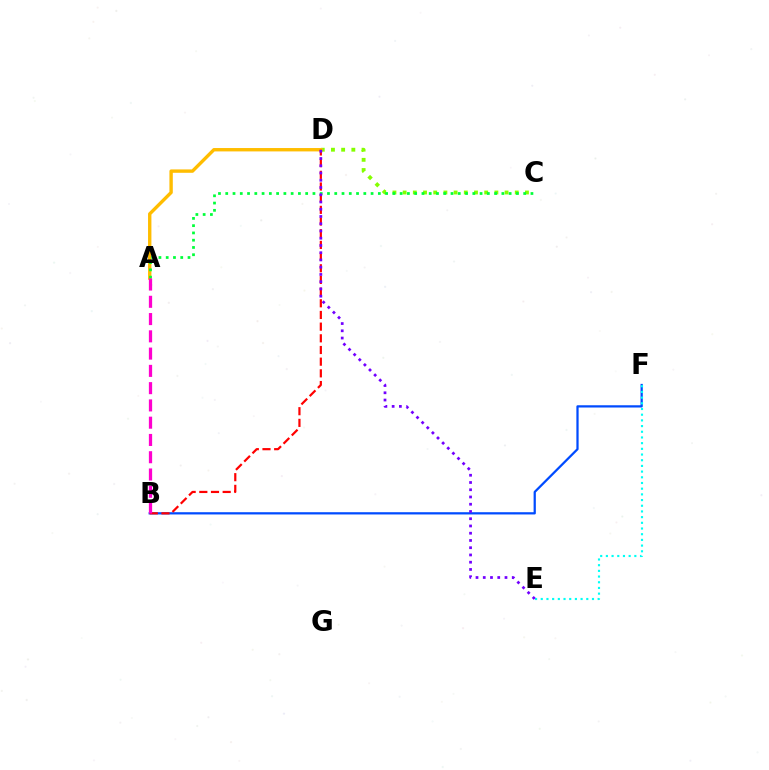{('B', 'F'): [{'color': '#004bff', 'line_style': 'solid', 'thickness': 1.62}], ('C', 'D'): [{'color': '#84ff00', 'line_style': 'dotted', 'thickness': 2.77}], ('E', 'F'): [{'color': '#00fff6', 'line_style': 'dotted', 'thickness': 1.55}], ('A', 'D'): [{'color': '#ffbd00', 'line_style': 'solid', 'thickness': 2.43}], ('B', 'D'): [{'color': '#ff0000', 'line_style': 'dashed', 'thickness': 1.59}], ('A', 'C'): [{'color': '#00ff39', 'line_style': 'dotted', 'thickness': 1.97}], ('D', 'E'): [{'color': '#7200ff', 'line_style': 'dotted', 'thickness': 1.97}], ('A', 'B'): [{'color': '#ff00cf', 'line_style': 'dashed', 'thickness': 2.35}]}